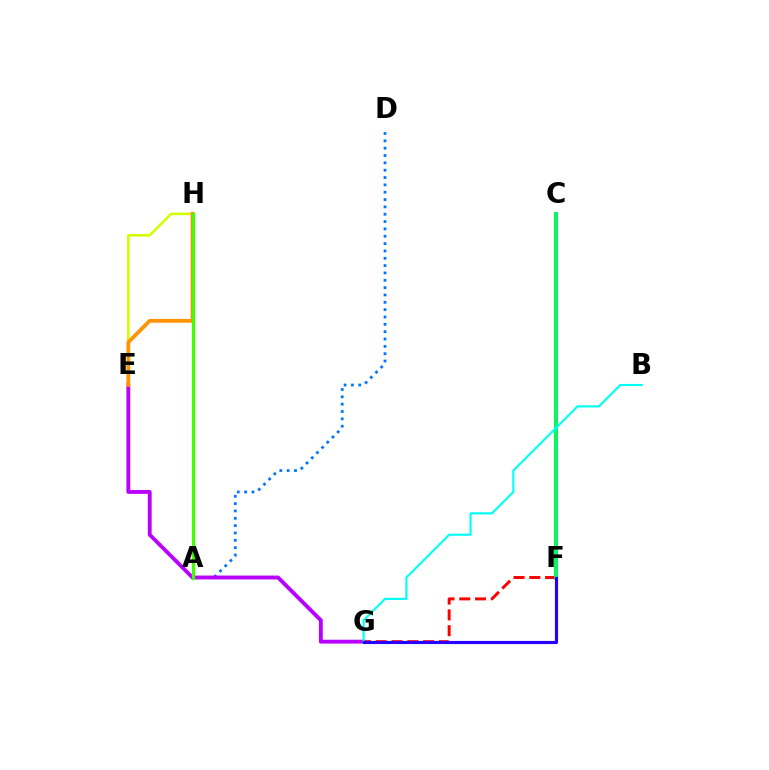{('A', 'D'): [{'color': '#0074ff', 'line_style': 'dotted', 'thickness': 1.99}], ('C', 'F'): [{'color': '#ff00ac', 'line_style': 'solid', 'thickness': 2.68}, {'color': '#00ff5c', 'line_style': 'solid', 'thickness': 2.77}], ('F', 'G'): [{'color': '#ff0000', 'line_style': 'dashed', 'thickness': 2.14}, {'color': '#2500ff', 'line_style': 'solid', 'thickness': 2.26}], ('E', 'G'): [{'color': '#b900ff', 'line_style': 'solid', 'thickness': 2.79}], ('E', 'H'): [{'color': '#d1ff00', 'line_style': 'solid', 'thickness': 1.84}, {'color': '#ff9400', 'line_style': 'solid', 'thickness': 2.72}], ('B', 'G'): [{'color': '#00fff6', 'line_style': 'solid', 'thickness': 1.53}], ('A', 'H'): [{'color': '#3dff00', 'line_style': 'solid', 'thickness': 2.31}]}